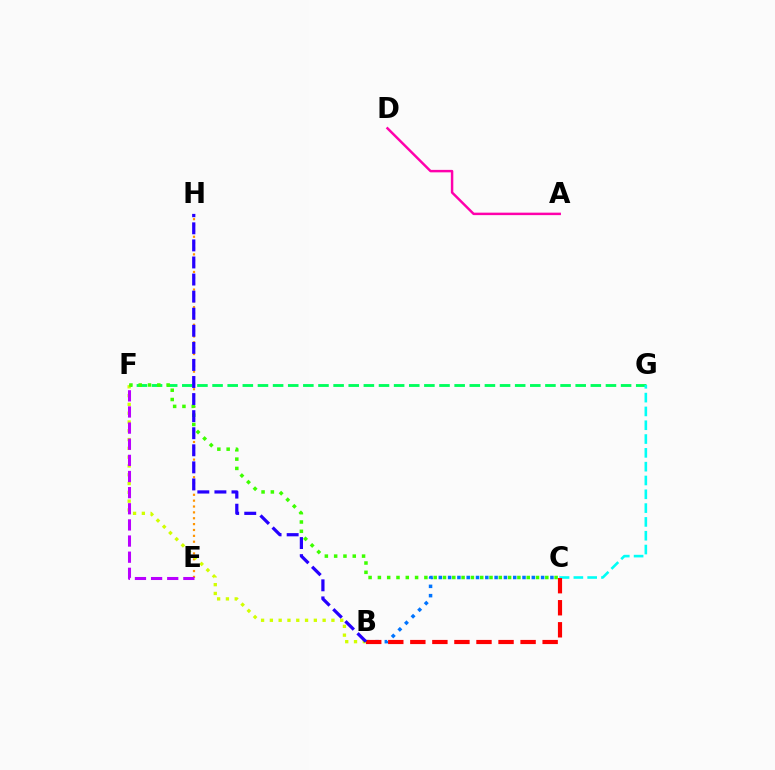{('F', 'G'): [{'color': '#00ff5c', 'line_style': 'dashed', 'thickness': 2.06}], ('C', 'G'): [{'color': '#00fff6', 'line_style': 'dashed', 'thickness': 1.88}], ('E', 'H'): [{'color': '#ff9400', 'line_style': 'dotted', 'thickness': 1.59}], ('B', 'C'): [{'color': '#0074ff', 'line_style': 'dotted', 'thickness': 2.53}, {'color': '#ff0000', 'line_style': 'dashed', 'thickness': 3.0}], ('B', 'F'): [{'color': '#d1ff00', 'line_style': 'dotted', 'thickness': 2.39}], ('C', 'F'): [{'color': '#3dff00', 'line_style': 'dotted', 'thickness': 2.53}], ('B', 'H'): [{'color': '#2500ff', 'line_style': 'dashed', 'thickness': 2.32}], ('E', 'F'): [{'color': '#b900ff', 'line_style': 'dashed', 'thickness': 2.19}], ('A', 'D'): [{'color': '#ff00ac', 'line_style': 'solid', 'thickness': 1.77}]}